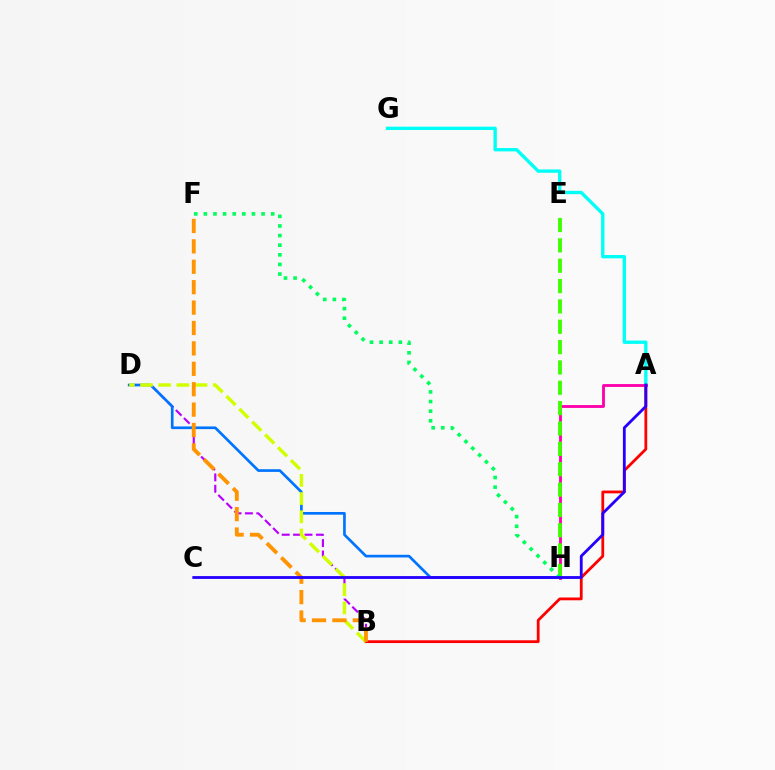{('A', 'B'): [{'color': '#ff0000', 'line_style': 'solid', 'thickness': 2.01}], ('B', 'D'): [{'color': '#b900ff', 'line_style': 'dashed', 'thickness': 1.55}, {'color': '#d1ff00', 'line_style': 'dashed', 'thickness': 2.47}], ('A', 'G'): [{'color': '#00fff6', 'line_style': 'solid', 'thickness': 2.41}], ('A', 'H'): [{'color': '#ff00ac', 'line_style': 'solid', 'thickness': 2.05}], ('D', 'H'): [{'color': '#0074ff', 'line_style': 'solid', 'thickness': 1.93}], ('E', 'H'): [{'color': '#3dff00', 'line_style': 'dashed', 'thickness': 2.76}], ('F', 'H'): [{'color': '#00ff5c', 'line_style': 'dotted', 'thickness': 2.61}], ('B', 'F'): [{'color': '#ff9400', 'line_style': 'dashed', 'thickness': 2.77}], ('A', 'C'): [{'color': '#2500ff', 'line_style': 'solid', 'thickness': 2.02}]}